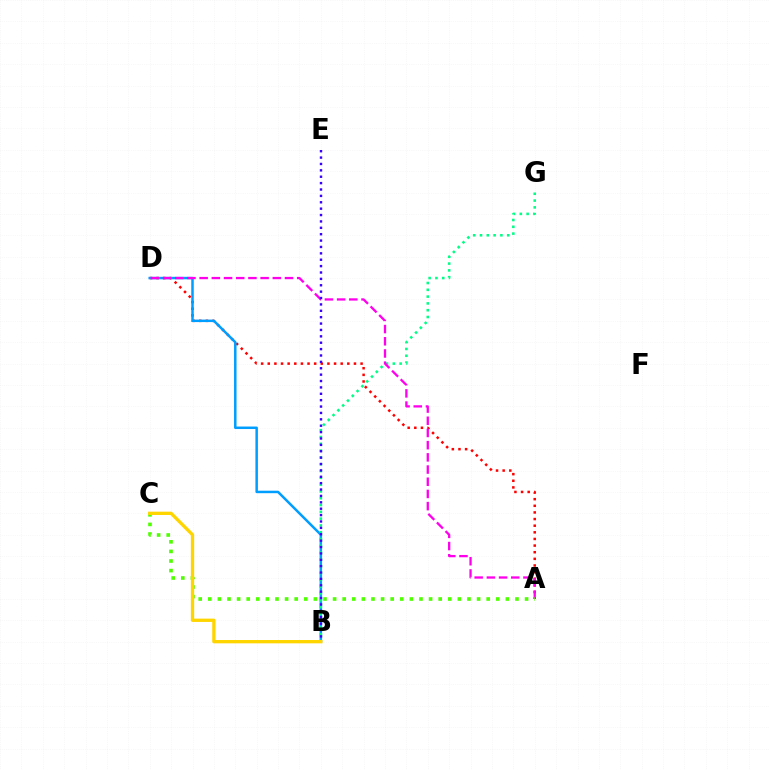{('A', 'D'): [{'color': '#ff0000', 'line_style': 'dotted', 'thickness': 1.8}, {'color': '#ff00ed', 'line_style': 'dashed', 'thickness': 1.66}], ('B', 'D'): [{'color': '#009eff', 'line_style': 'solid', 'thickness': 1.8}], ('B', 'G'): [{'color': '#00ff86', 'line_style': 'dotted', 'thickness': 1.85}], ('B', 'E'): [{'color': '#3700ff', 'line_style': 'dotted', 'thickness': 1.73}], ('A', 'C'): [{'color': '#4fff00', 'line_style': 'dotted', 'thickness': 2.61}], ('B', 'C'): [{'color': '#ffd500', 'line_style': 'solid', 'thickness': 2.38}]}